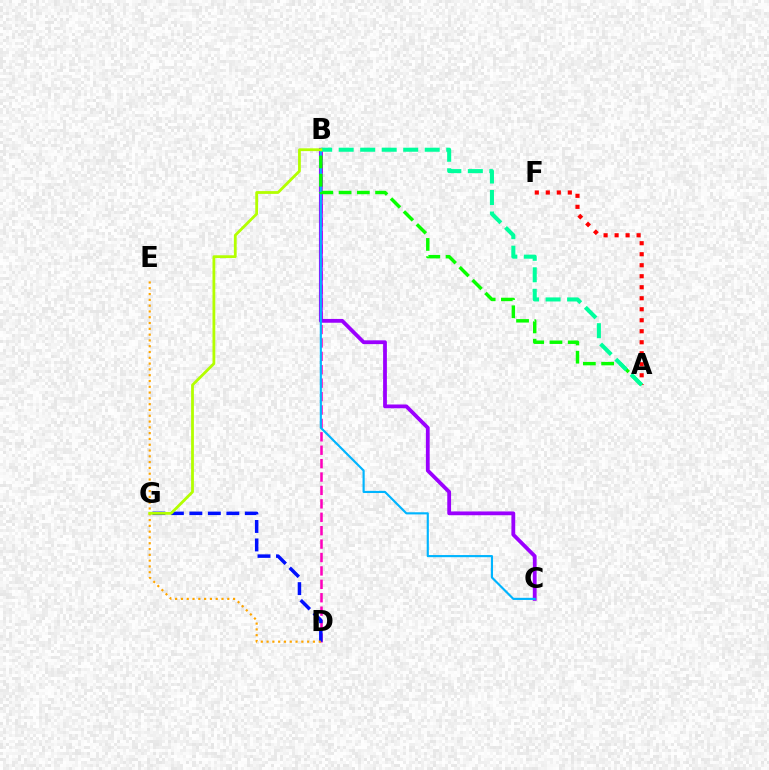{('B', 'D'): [{'color': '#ff00bd', 'line_style': 'dashed', 'thickness': 1.82}], ('D', 'G'): [{'color': '#0010ff', 'line_style': 'dashed', 'thickness': 2.51}], ('B', 'C'): [{'color': '#9b00ff', 'line_style': 'solid', 'thickness': 2.73}, {'color': '#00b5ff', 'line_style': 'solid', 'thickness': 1.54}], ('A', 'F'): [{'color': '#ff0000', 'line_style': 'dotted', 'thickness': 2.99}], ('A', 'B'): [{'color': '#08ff00', 'line_style': 'dashed', 'thickness': 2.48}, {'color': '#00ff9d', 'line_style': 'dashed', 'thickness': 2.92}], ('D', 'E'): [{'color': '#ffa500', 'line_style': 'dotted', 'thickness': 1.57}], ('B', 'G'): [{'color': '#b3ff00', 'line_style': 'solid', 'thickness': 2.01}]}